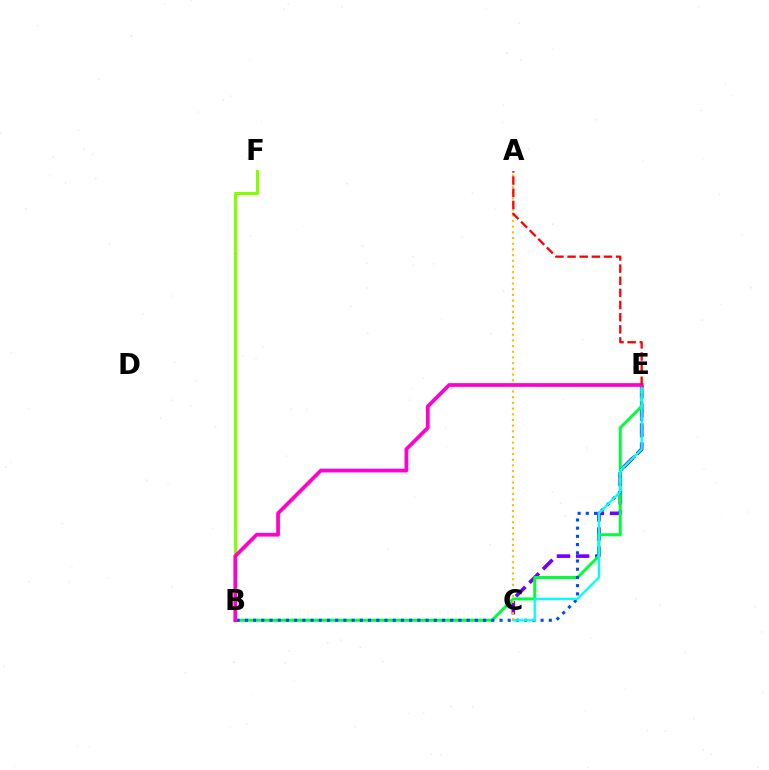{('C', 'E'): [{'color': '#7200ff', 'line_style': 'dashed', 'thickness': 2.6}, {'color': '#00fff6', 'line_style': 'solid', 'thickness': 1.67}], ('B', 'E'): [{'color': '#00ff39', 'line_style': 'solid', 'thickness': 2.14}, {'color': '#004bff', 'line_style': 'dotted', 'thickness': 2.23}, {'color': '#ff00cf', 'line_style': 'solid', 'thickness': 2.69}], ('B', 'F'): [{'color': '#84ff00', 'line_style': 'solid', 'thickness': 2.23}], ('A', 'C'): [{'color': '#ffbd00', 'line_style': 'dotted', 'thickness': 1.54}], ('A', 'E'): [{'color': '#ff0000', 'line_style': 'dashed', 'thickness': 1.65}]}